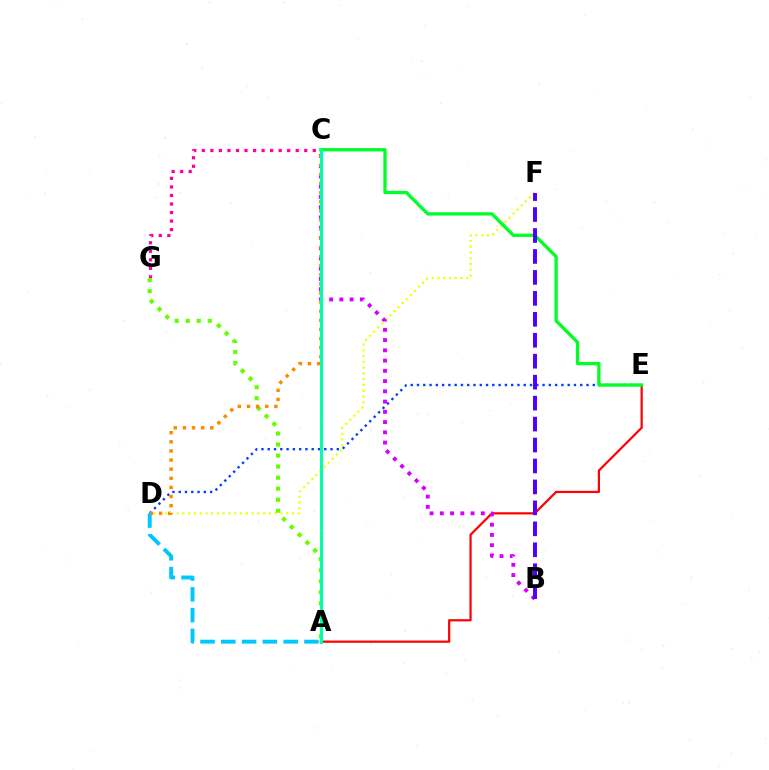{('C', 'G'): [{'color': '#ff00a0', 'line_style': 'dotted', 'thickness': 2.32}], ('D', 'E'): [{'color': '#003fff', 'line_style': 'dotted', 'thickness': 1.71}], ('A', 'E'): [{'color': '#ff0000', 'line_style': 'solid', 'thickness': 1.6}], ('D', 'F'): [{'color': '#eeff00', 'line_style': 'dotted', 'thickness': 1.57}], ('A', 'G'): [{'color': '#66ff00', 'line_style': 'dotted', 'thickness': 3.0}], ('B', 'C'): [{'color': '#d600ff', 'line_style': 'dotted', 'thickness': 2.78}], ('C', 'D'): [{'color': '#ff8800', 'line_style': 'dotted', 'thickness': 2.48}], ('C', 'E'): [{'color': '#00ff27', 'line_style': 'solid', 'thickness': 2.37}], ('A', 'C'): [{'color': '#00ffaf', 'line_style': 'solid', 'thickness': 2.2}], ('A', 'D'): [{'color': '#00c7ff', 'line_style': 'dashed', 'thickness': 2.82}], ('B', 'F'): [{'color': '#4f00ff', 'line_style': 'dashed', 'thickness': 2.85}]}